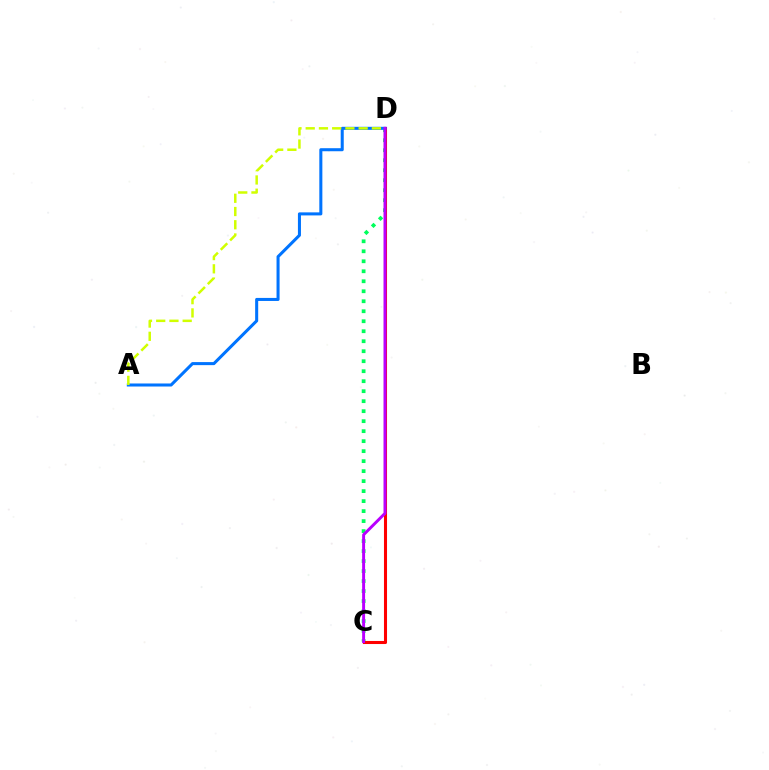{('C', 'D'): [{'color': '#00ff5c', 'line_style': 'dotted', 'thickness': 2.72}, {'color': '#ff0000', 'line_style': 'solid', 'thickness': 2.2}, {'color': '#b900ff', 'line_style': 'solid', 'thickness': 2.12}], ('A', 'D'): [{'color': '#0074ff', 'line_style': 'solid', 'thickness': 2.19}, {'color': '#d1ff00', 'line_style': 'dashed', 'thickness': 1.8}]}